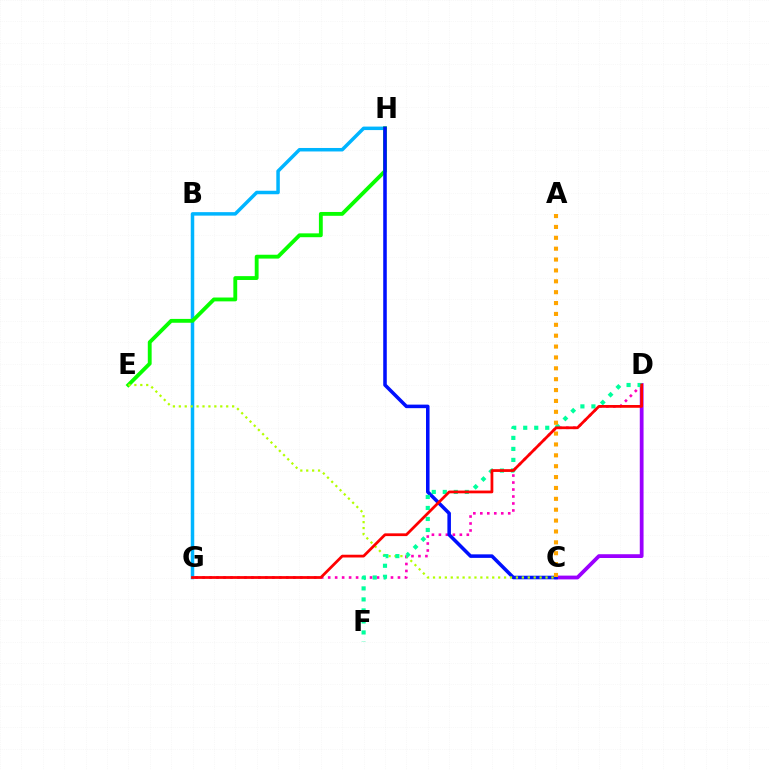{('C', 'D'): [{'color': '#9b00ff', 'line_style': 'solid', 'thickness': 2.72}], ('G', 'H'): [{'color': '#00b5ff', 'line_style': 'solid', 'thickness': 2.51}], ('D', 'G'): [{'color': '#ff00bd', 'line_style': 'dotted', 'thickness': 1.9}, {'color': '#ff0000', 'line_style': 'solid', 'thickness': 1.99}], ('E', 'H'): [{'color': '#08ff00', 'line_style': 'solid', 'thickness': 2.77}], ('C', 'H'): [{'color': '#0010ff', 'line_style': 'solid', 'thickness': 2.55}], ('C', 'E'): [{'color': '#b3ff00', 'line_style': 'dotted', 'thickness': 1.61}], ('D', 'F'): [{'color': '#00ff9d', 'line_style': 'dotted', 'thickness': 2.99}], ('A', 'C'): [{'color': '#ffa500', 'line_style': 'dotted', 'thickness': 2.96}]}